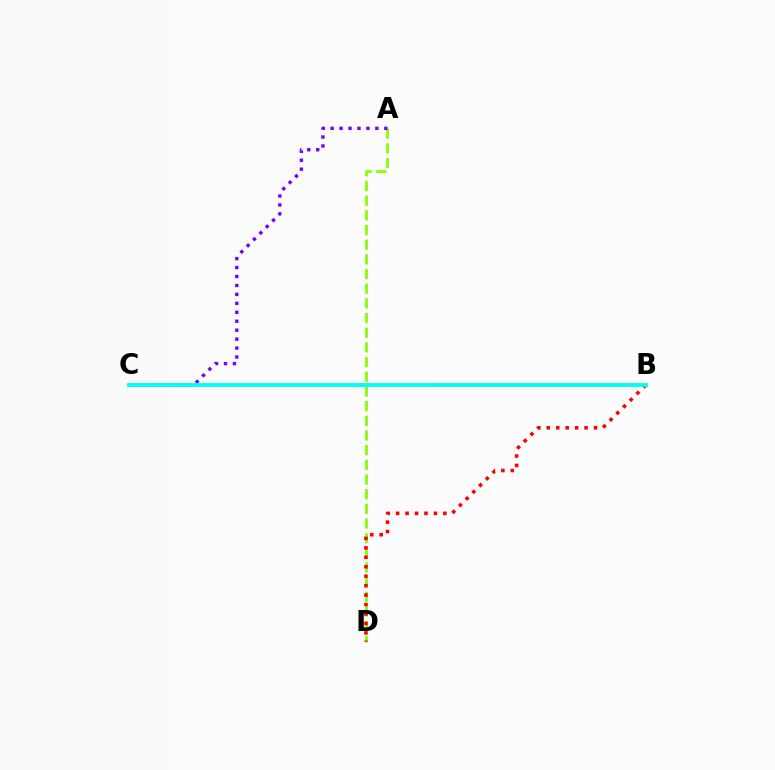{('A', 'D'): [{'color': '#84ff00', 'line_style': 'dashed', 'thickness': 1.99}], ('B', 'D'): [{'color': '#ff0000', 'line_style': 'dotted', 'thickness': 2.57}], ('A', 'C'): [{'color': '#7200ff', 'line_style': 'dotted', 'thickness': 2.43}], ('B', 'C'): [{'color': '#00fff6', 'line_style': 'solid', 'thickness': 2.78}]}